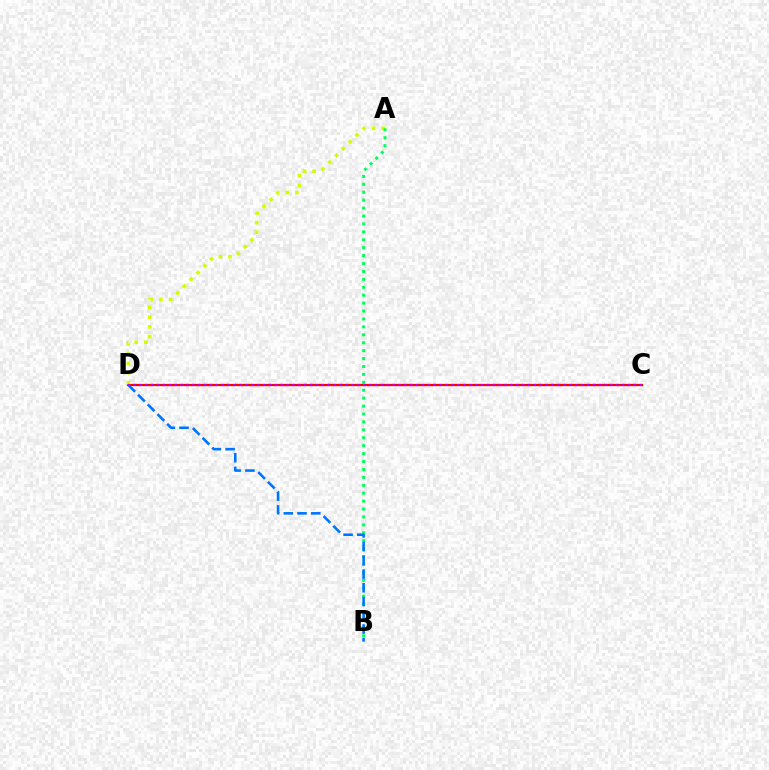{('C', 'D'): [{'color': '#ff0000', 'line_style': 'solid', 'thickness': 1.61}, {'color': '#b900ff', 'line_style': 'dotted', 'thickness': 1.6}], ('A', 'D'): [{'color': '#d1ff00', 'line_style': 'dotted', 'thickness': 2.62}], ('A', 'B'): [{'color': '#00ff5c', 'line_style': 'dotted', 'thickness': 2.15}], ('B', 'D'): [{'color': '#0074ff', 'line_style': 'dashed', 'thickness': 1.86}]}